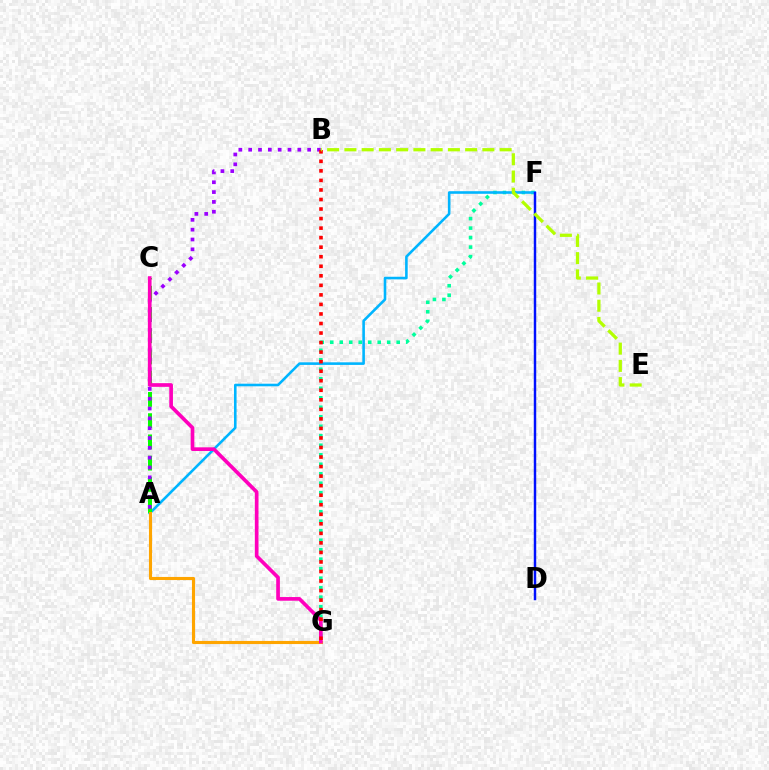{('F', 'G'): [{'color': '#00ff9d', 'line_style': 'dotted', 'thickness': 2.58}], ('A', 'F'): [{'color': '#00b5ff', 'line_style': 'solid', 'thickness': 1.87}], ('A', 'C'): [{'color': '#08ff00', 'line_style': 'dashed', 'thickness': 2.88}], ('A', 'B'): [{'color': '#9b00ff', 'line_style': 'dotted', 'thickness': 2.67}], ('A', 'G'): [{'color': '#ffa500', 'line_style': 'solid', 'thickness': 2.24}], ('D', 'F'): [{'color': '#0010ff', 'line_style': 'solid', 'thickness': 1.77}], ('C', 'G'): [{'color': '#ff00bd', 'line_style': 'solid', 'thickness': 2.65}], ('B', 'G'): [{'color': '#ff0000', 'line_style': 'dotted', 'thickness': 2.59}], ('B', 'E'): [{'color': '#b3ff00', 'line_style': 'dashed', 'thickness': 2.34}]}